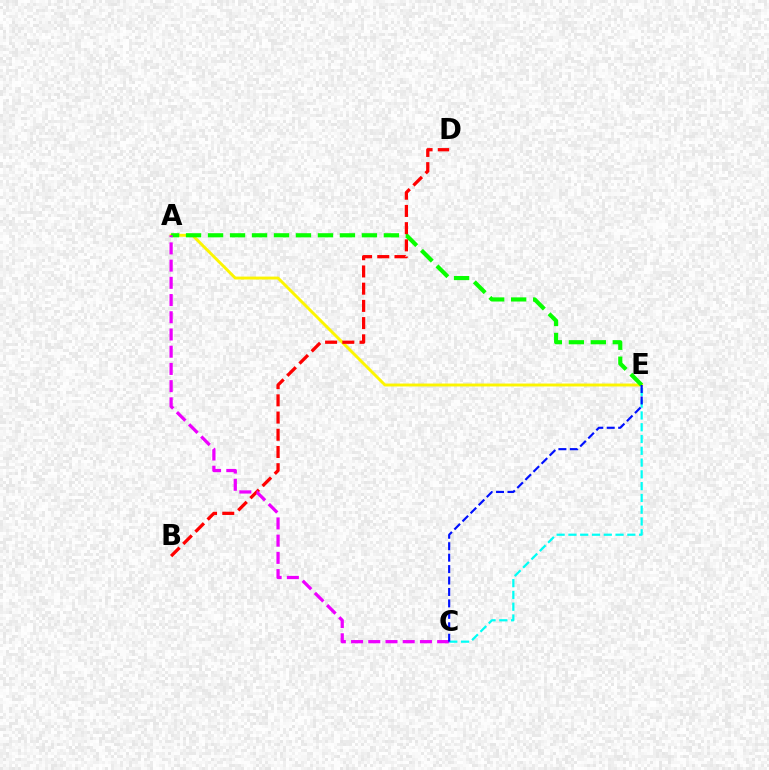{('A', 'E'): [{'color': '#fcf500', 'line_style': 'solid', 'thickness': 2.11}, {'color': '#08ff00', 'line_style': 'dashed', 'thickness': 2.99}], ('C', 'E'): [{'color': '#00fff6', 'line_style': 'dashed', 'thickness': 1.6}, {'color': '#0010ff', 'line_style': 'dashed', 'thickness': 1.55}], ('B', 'D'): [{'color': '#ff0000', 'line_style': 'dashed', 'thickness': 2.34}], ('A', 'C'): [{'color': '#ee00ff', 'line_style': 'dashed', 'thickness': 2.34}]}